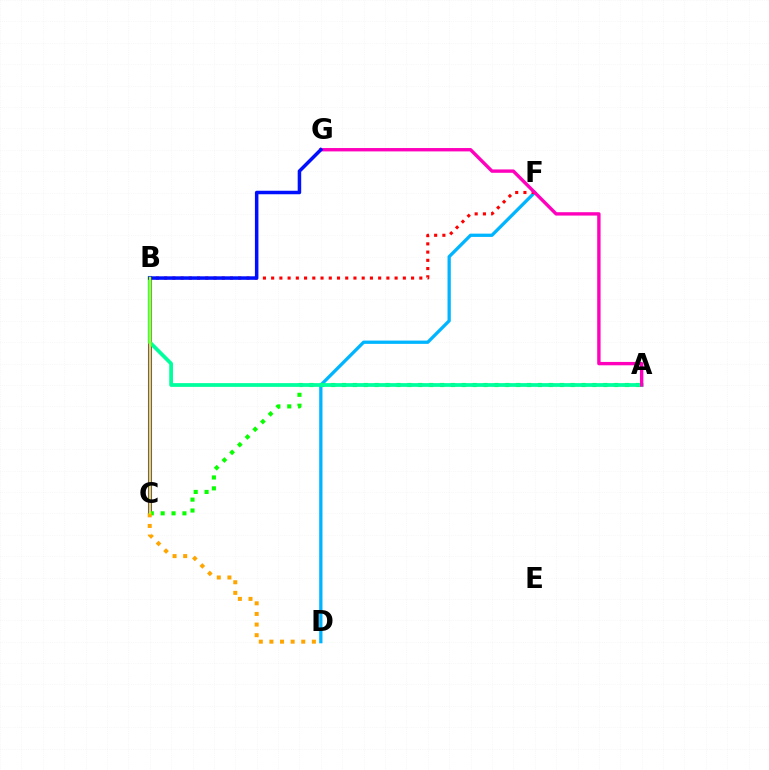{('B', 'C'): [{'color': '#9b00ff', 'line_style': 'solid', 'thickness': 2.93}, {'color': '#b3ff00', 'line_style': 'solid', 'thickness': 1.75}], ('D', 'F'): [{'color': '#00b5ff', 'line_style': 'solid', 'thickness': 2.36}], ('A', 'C'): [{'color': '#08ff00', 'line_style': 'dotted', 'thickness': 2.96}], ('A', 'B'): [{'color': '#00ff9d', 'line_style': 'solid', 'thickness': 2.7}], ('B', 'F'): [{'color': '#ff0000', 'line_style': 'dotted', 'thickness': 2.24}], ('A', 'G'): [{'color': '#ff00bd', 'line_style': 'solid', 'thickness': 2.42}], ('B', 'G'): [{'color': '#0010ff', 'line_style': 'solid', 'thickness': 2.53}], ('C', 'D'): [{'color': '#ffa500', 'line_style': 'dotted', 'thickness': 2.88}]}